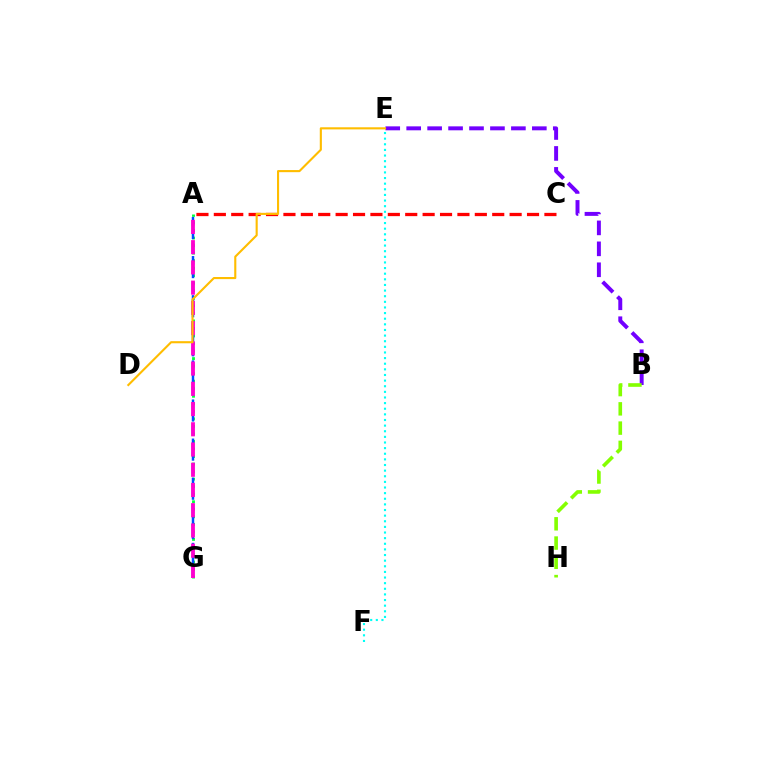{('A', 'G'): [{'color': '#00ff39', 'line_style': 'dotted', 'thickness': 2.05}, {'color': '#004bff', 'line_style': 'dashed', 'thickness': 1.77}, {'color': '#ff00cf', 'line_style': 'dashed', 'thickness': 2.75}], ('E', 'F'): [{'color': '#00fff6', 'line_style': 'dotted', 'thickness': 1.53}], ('B', 'E'): [{'color': '#7200ff', 'line_style': 'dashed', 'thickness': 2.84}], ('A', 'C'): [{'color': '#ff0000', 'line_style': 'dashed', 'thickness': 2.36}], ('D', 'E'): [{'color': '#ffbd00', 'line_style': 'solid', 'thickness': 1.52}], ('B', 'H'): [{'color': '#84ff00', 'line_style': 'dashed', 'thickness': 2.62}]}